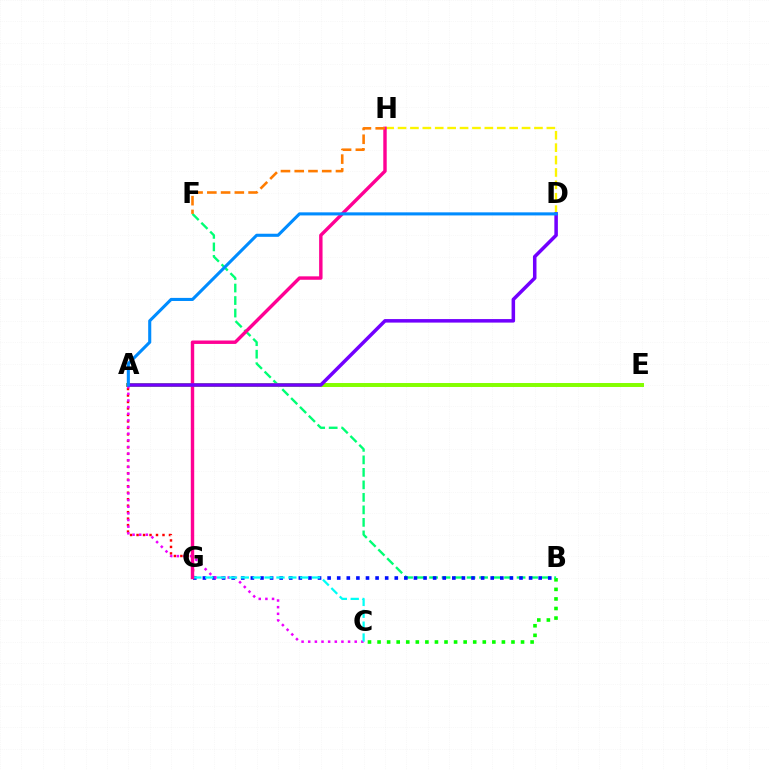{('B', 'C'): [{'color': '#08ff00', 'line_style': 'dotted', 'thickness': 2.6}], ('A', 'G'): [{'color': '#ff0000', 'line_style': 'dotted', 'thickness': 1.76}], ('D', 'H'): [{'color': '#fcf500', 'line_style': 'dashed', 'thickness': 1.68}], ('B', 'F'): [{'color': '#00ff74', 'line_style': 'dashed', 'thickness': 1.7}], ('A', 'E'): [{'color': '#84ff00', 'line_style': 'solid', 'thickness': 2.85}], ('B', 'G'): [{'color': '#0010ff', 'line_style': 'dotted', 'thickness': 2.61}], ('A', 'C'): [{'color': '#ee00ff', 'line_style': 'dotted', 'thickness': 1.8}], ('C', 'G'): [{'color': '#00fff6', 'line_style': 'dashed', 'thickness': 1.61}], ('G', 'H'): [{'color': '#ff0094', 'line_style': 'solid', 'thickness': 2.46}], ('F', 'H'): [{'color': '#ff7c00', 'line_style': 'dashed', 'thickness': 1.87}], ('A', 'D'): [{'color': '#7200ff', 'line_style': 'solid', 'thickness': 2.54}, {'color': '#008cff', 'line_style': 'solid', 'thickness': 2.22}]}